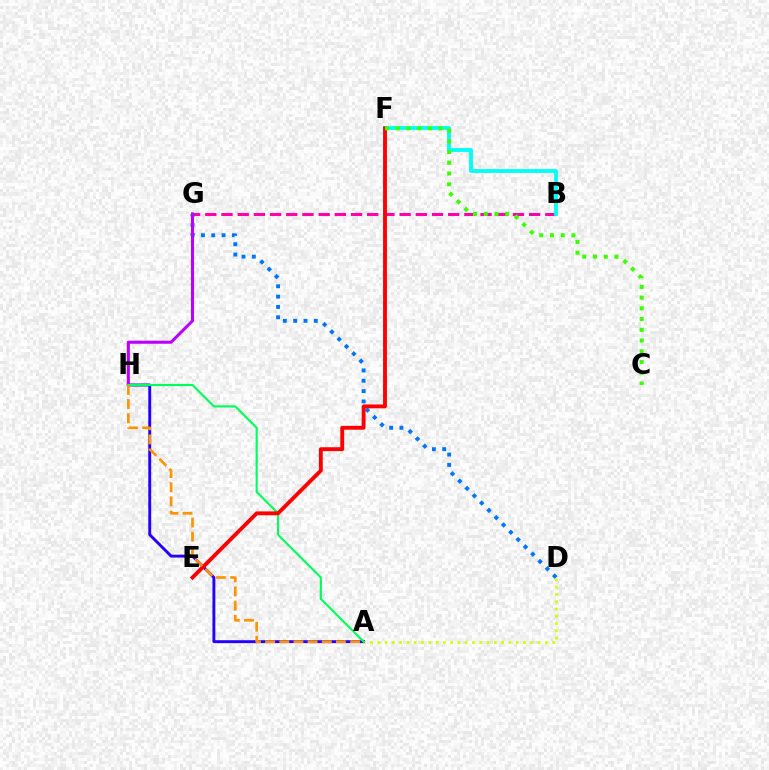{('B', 'G'): [{'color': '#ff00ac', 'line_style': 'dashed', 'thickness': 2.2}], ('D', 'G'): [{'color': '#0074ff', 'line_style': 'dotted', 'thickness': 2.81}], ('A', 'H'): [{'color': '#2500ff', 'line_style': 'solid', 'thickness': 2.1}, {'color': '#00ff5c', 'line_style': 'solid', 'thickness': 1.54}, {'color': '#ff9400', 'line_style': 'dashed', 'thickness': 1.93}], ('B', 'F'): [{'color': '#00fff6', 'line_style': 'solid', 'thickness': 2.76}], ('G', 'H'): [{'color': '#b900ff', 'line_style': 'solid', 'thickness': 2.2}], ('A', 'D'): [{'color': '#d1ff00', 'line_style': 'dotted', 'thickness': 1.98}], ('E', 'F'): [{'color': '#ff0000', 'line_style': 'solid', 'thickness': 2.79}], ('C', 'F'): [{'color': '#3dff00', 'line_style': 'dotted', 'thickness': 2.92}]}